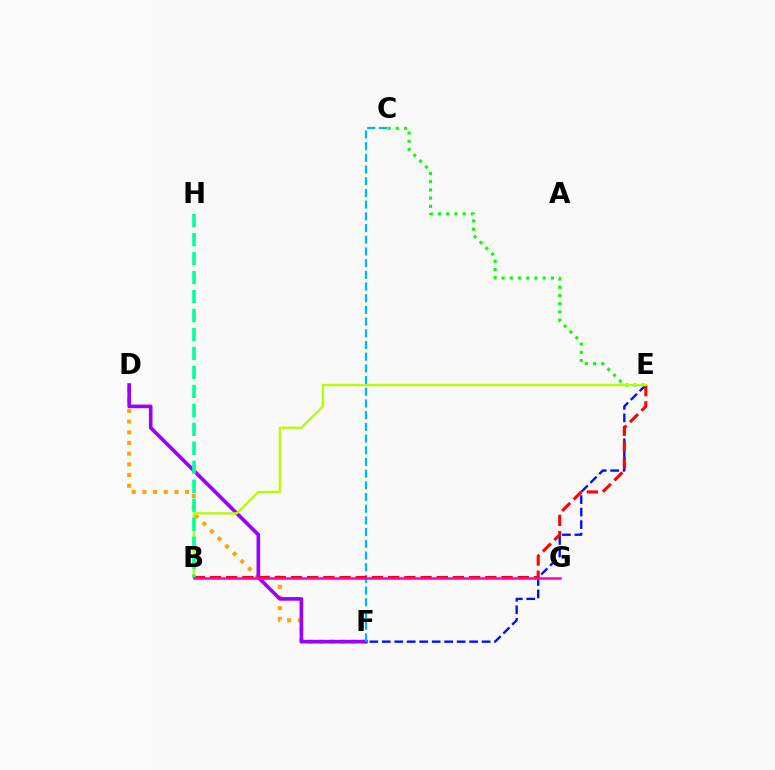{('E', 'F'): [{'color': '#0010ff', 'line_style': 'dashed', 'thickness': 1.69}], ('D', 'F'): [{'color': '#ffa500', 'line_style': 'dotted', 'thickness': 2.91}, {'color': '#9b00ff', 'line_style': 'solid', 'thickness': 2.62}], ('C', 'E'): [{'color': '#08ff00', 'line_style': 'dotted', 'thickness': 2.24}], ('C', 'F'): [{'color': '#00b5ff', 'line_style': 'dashed', 'thickness': 1.59}], ('B', 'E'): [{'color': '#ff0000', 'line_style': 'dashed', 'thickness': 2.2}, {'color': '#b3ff00', 'line_style': 'solid', 'thickness': 1.64}], ('B', 'H'): [{'color': '#00ff9d', 'line_style': 'dashed', 'thickness': 2.58}], ('B', 'G'): [{'color': '#ff00bd', 'line_style': 'solid', 'thickness': 1.81}]}